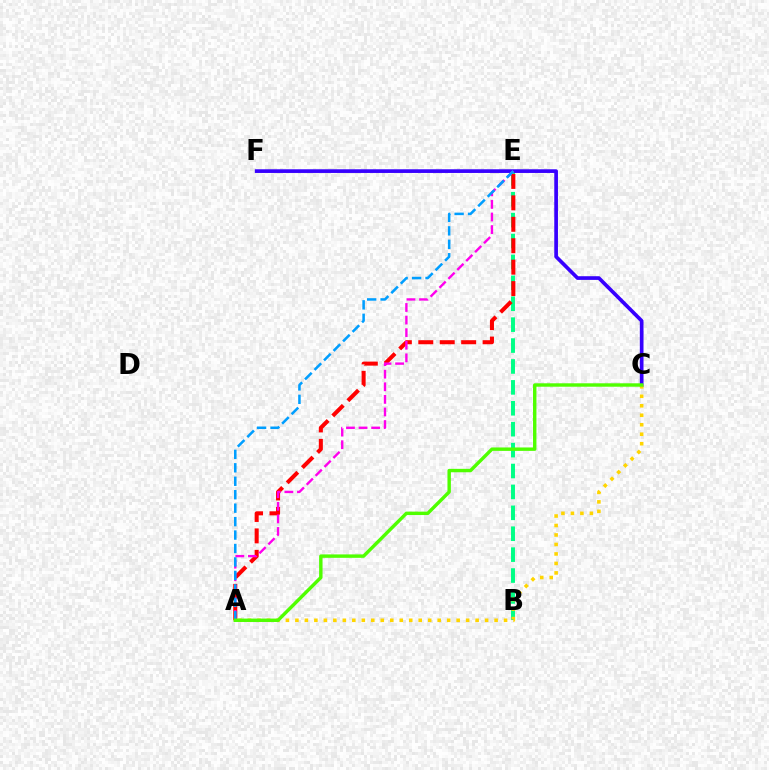{('B', 'E'): [{'color': '#00ff86', 'line_style': 'dashed', 'thickness': 2.84}], ('C', 'F'): [{'color': '#3700ff', 'line_style': 'solid', 'thickness': 2.65}], ('A', 'E'): [{'color': '#ff0000', 'line_style': 'dashed', 'thickness': 2.91}, {'color': '#ff00ed', 'line_style': 'dashed', 'thickness': 1.71}, {'color': '#009eff', 'line_style': 'dashed', 'thickness': 1.83}], ('A', 'C'): [{'color': '#ffd500', 'line_style': 'dotted', 'thickness': 2.58}, {'color': '#4fff00', 'line_style': 'solid', 'thickness': 2.46}]}